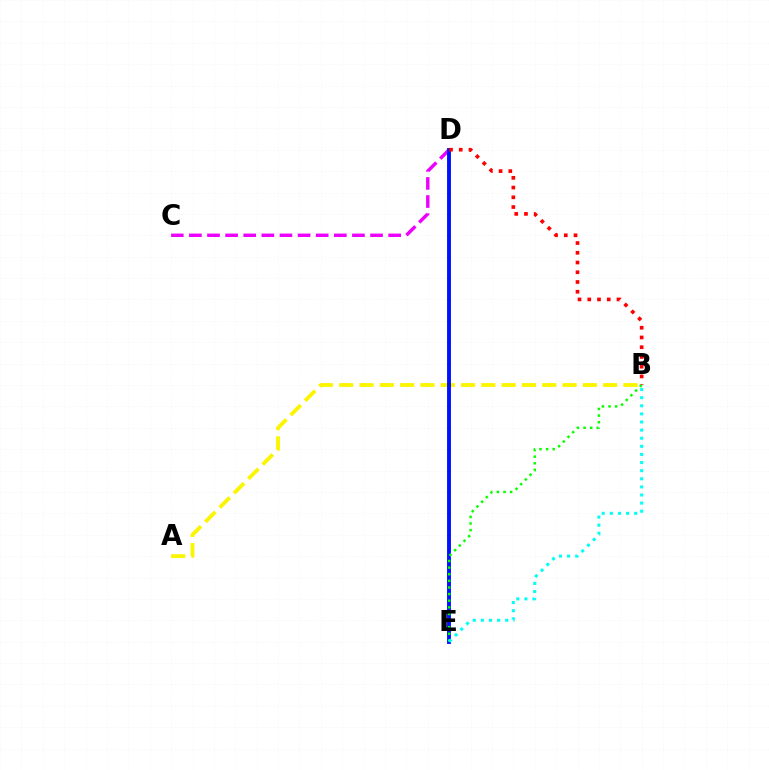{('C', 'D'): [{'color': '#ee00ff', 'line_style': 'dashed', 'thickness': 2.46}], ('A', 'B'): [{'color': '#fcf500', 'line_style': 'dashed', 'thickness': 2.76}], ('D', 'E'): [{'color': '#0010ff', 'line_style': 'solid', 'thickness': 2.8}], ('B', 'D'): [{'color': '#ff0000', 'line_style': 'dotted', 'thickness': 2.65}], ('B', 'E'): [{'color': '#08ff00', 'line_style': 'dotted', 'thickness': 1.8}, {'color': '#00fff6', 'line_style': 'dotted', 'thickness': 2.2}]}